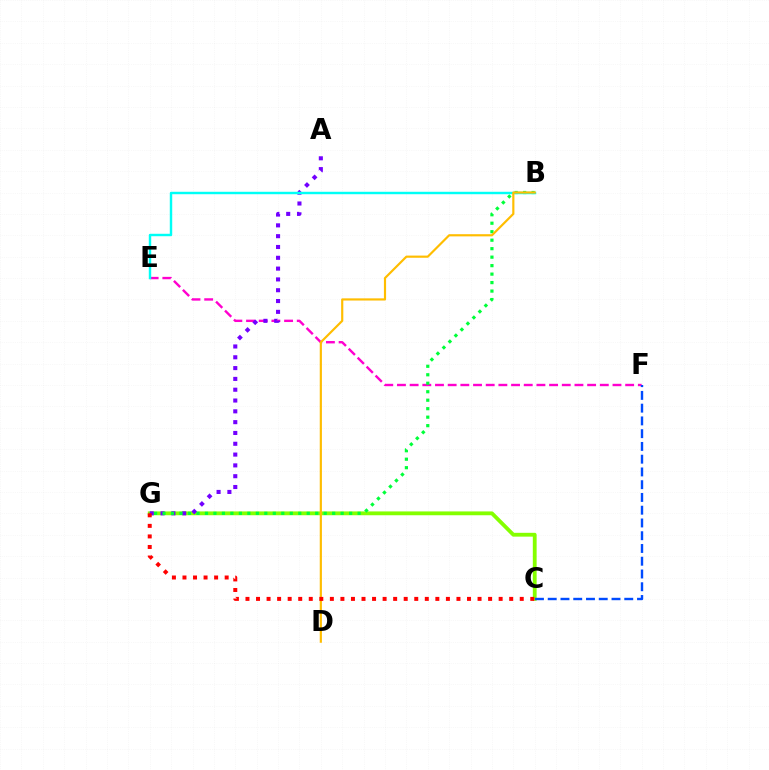{('E', 'F'): [{'color': '#ff00cf', 'line_style': 'dashed', 'thickness': 1.72}], ('C', 'G'): [{'color': '#84ff00', 'line_style': 'solid', 'thickness': 2.75}, {'color': '#ff0000', 'line_style': 'dotted', 'thickness': 2.87}], ('A', 'G'): [{'color': '#7200ff', 'line_style': 'dotted', 'thickness': 2.94}], ('B', 'G'): [{'color': '#00ff39', 'line_style': 'dotted', 'thickness': 2.3}], ('B', 'E'): [{'color': '#00fff6', 'line_style': 'solid', 'thickness': 1.76}], ('B', 'D'): [{'color': '#ffbd00', 'line_style': 'solid', 'thickness': 1.56}], ('C', 'F'): [{'color': '#004bff', 'line_style': 'dashed', 'thickness': 1.73}]}